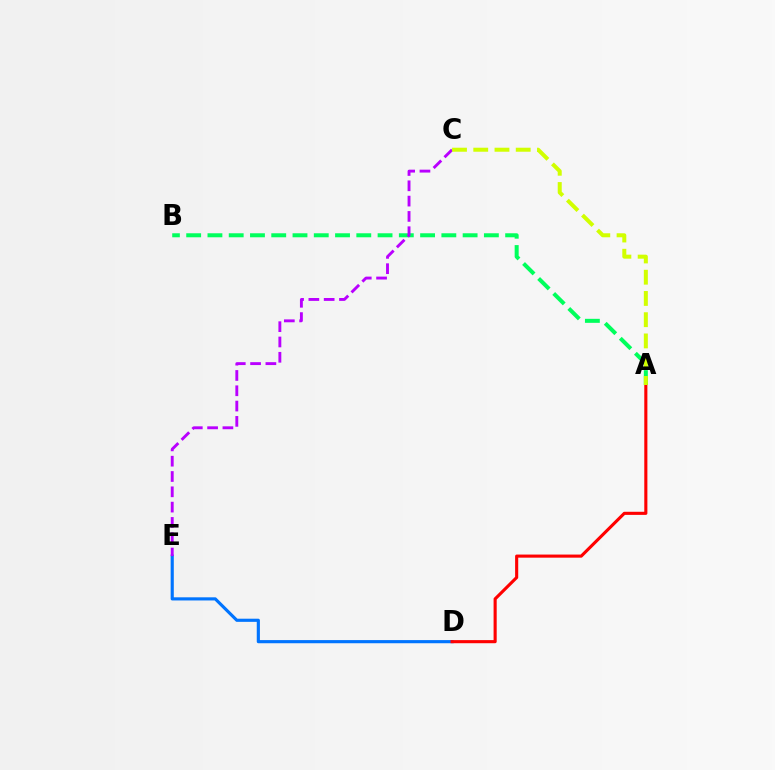{('D', 'E'): [{'color': '#0074ff', 'line_style': 'solid', 'thickness': 2.26}], ('A', 'B'): [{'color': '#00ff5c', 'line_style': 'dashed', 'thickness': 2.89}], ('A', 'D'): [{'color': '#ff0000', 'line_style': 'solid', 'thickness': 2.24}], ('C', 'E'): [{'color': '#b900ff', 'line_style': 'dashed', 'thickness': 2.08}], ('A', 'C'): [{'color': '#d1ff00', 'line_style': 'dashed', 'thickness': 2.89}]}